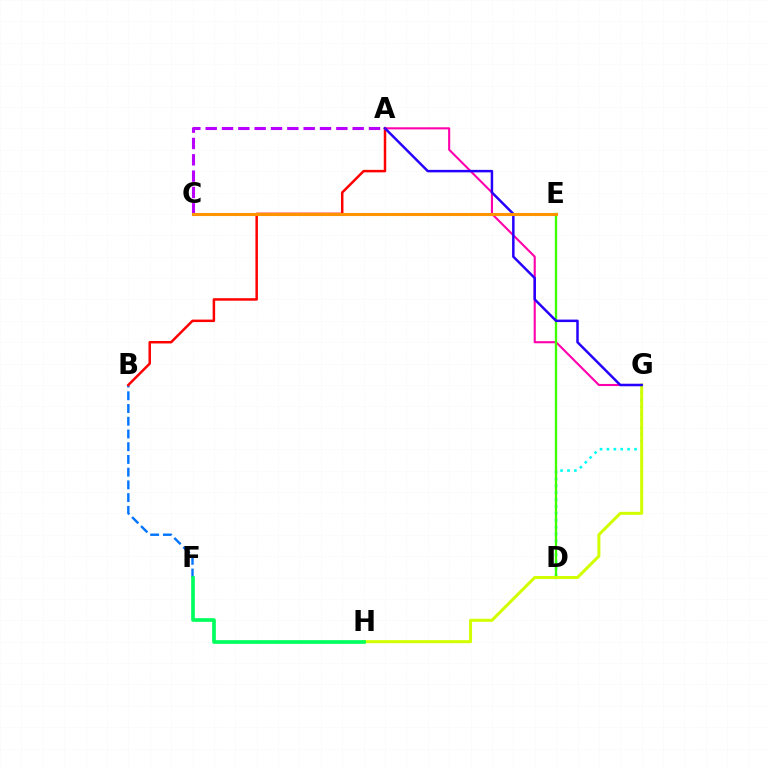{('D', 'G'): [{'color': '#00fff6', 'line_style': 'dotted', 'thickness': 1.87}], ('B', 'F'): [{'color': '#0074ff', 'line_style': 'dashed', 'thickness': 1.73}], ('A', 'G'): [{'color': '#ff00ac', 'line_style': 'solid', 'thickness': 1.51}, {'color': '#2500ff', 'line_style': 'solid', 'thickness': 1.79}], ('D', 'E'): [{'color': '#3dff00', 'line_style': 'solid', 'thickness': 1.67}], ('G', 'H'): [{'color': '#d1ff00', 'line_style': 'solid', 'thickness': 2.18}], ('A', 'B'): [{'color': '#ff0000', 'line_style': 'solid', 'thickness': 1.79}], ('F', 'H'): [{'color': '#00ff5c', 'line_style': 'solid', 'thickness': 2.63}], ('A', 'C'): [{'color': '#b900ff', 'line_style': 'dashed', 'thickness': 2.22}], ('C', 'E'): [{'color': '#ff9400', 'line_style': 'solid', 'thickness': 2.22}]}